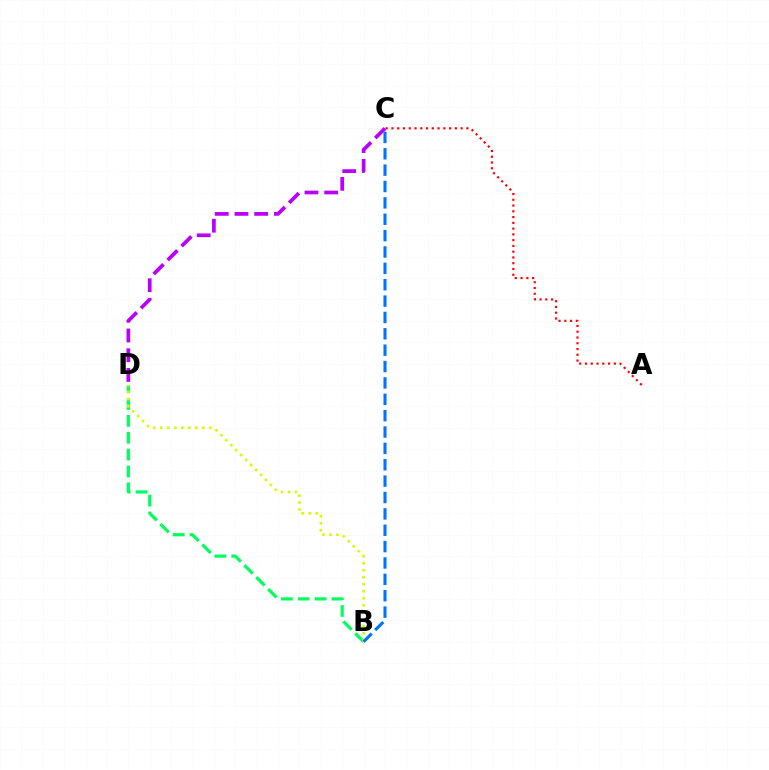{('B', 'D'): [{'color': '#00ff5c', 'line_style': 'dashed', 'thickness': 2.29}, {'color': '#d1ff00', 'line_style': 'dotted', 'thickness': 1.91}], ('A', 'C'): [{'color': '#ff0000', 'line_style': 'dotted', 'thickness': 1.57}], ('C', 'D'): [{'color': '#b900ff', 'line_style': 'dashed', 'thickness': 2.68}], ('B', 'C'): [{'color': '#0074ff', 'line_style': 'dashed', 'thickness': 2.22}]}